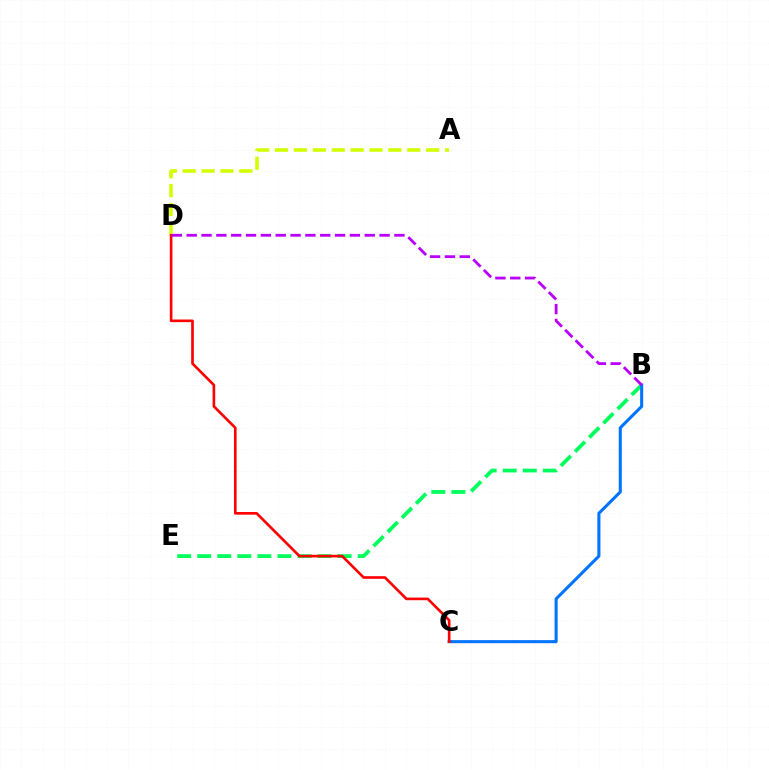{('B', 'E'): [{'color': '#00ff5c', 'line_style': 'dashed', 'thickness': 2.72}], ('B', 'C'): [{'color': '#0074ff', 'line_style': 'solid', 'thickness': 2.21}], ('A', 'D'): [{'color': '#d1ff00', 'line_style': 'dashed', 'thickness': 2.57}], ('C', 'D'): [{'color': '#ff0000', 'line_style': 'solid', 'thickness': 1.9}], ('B', 'D'): [{'color': '#b900ff', 'line_style': 'dashed', 'thickness': 2.02}]}